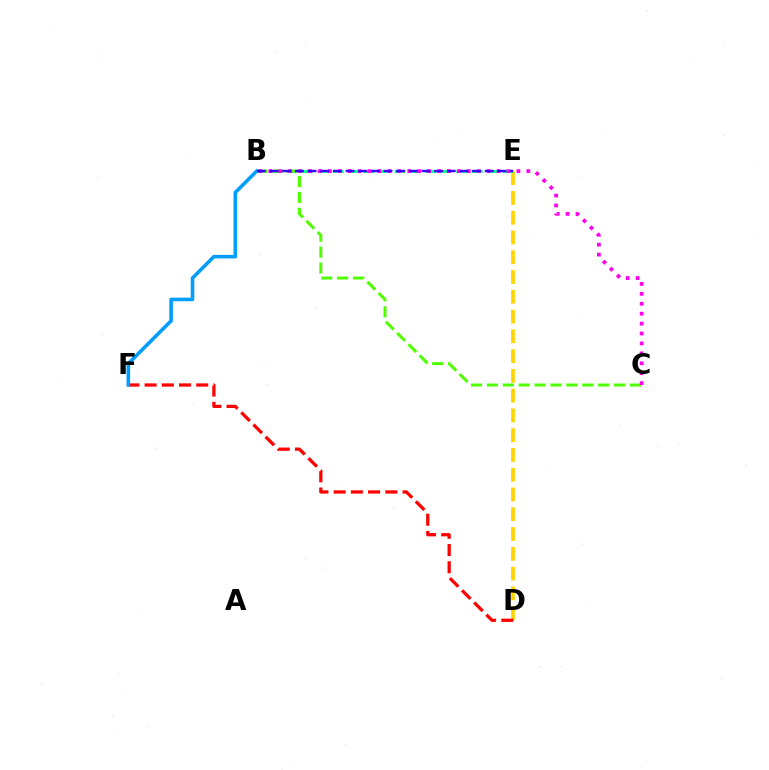{('D', 'E'): [{'color': '#ffd500', 'line_style': 'dashed', 'thickness': 2.69}], ('B', 'E'): [{'color': '#00ff86', 'line_style': 'dashed', 'thickness': 2.1}, {'color': '#3700ff', 'line_style': 'dashed', 'thickness': 1.72}], ('D', 'F'): [{'color': '#ff0000', 'line_style': 'dashed', 'thickness': 2.34}], ('B', 'C'): [{'color': '#4fff00', 'line_style': 'dashed', 'thickness': 2.16}, {'color': '#ff00ed', 'line_style': 'dotted', 'thickness': 2.7}], ('B', 'F'): [{'color': '#009eff', 'line_style': 'solid', 'thickness': 2.58}]}